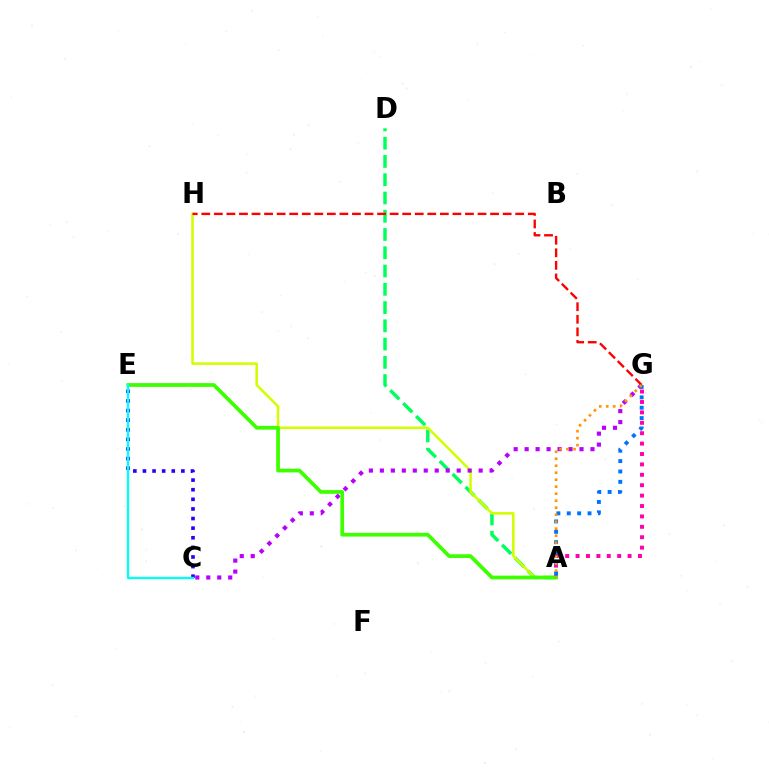{('A', 'G'): [{'color': '#ff00ac', 'line_style': 'dotted', 'thickness': 2.83}, {'color': '#0074ff', 'line_style': 'dotted', 'thickness': 2.82}, {'color': '#ff9400', 'line_style': 'dotted', 'thickness': 1.9}], ('A', 'D'): [{'color': '#00ff5c', 'line_style': 'dashed', 'thickness': 2.48}], ('A', 'H'): [{'color': '#d1ff00', 'line_style': 'solid', 'thickness': 1.83}], ('C', 'G'): [{'color': '#b900ff', 'line_style': 'dotted', 'thickness': 2.98}], ('C', 'E'): [{'color': '#2500ff', 'line_style': 'dotted', 'thickness': 2.61}, {'color': '#00fff6', 'line_style': 'solid', 'thickness': 1.66}], ('A', 'E'): [{'color': '#3dff00', 'line_style': 'solid', 'thickness': 2.69}], ('G', 'H'): [{'color': '#ff0000', 'line_style': 'dashed', 'thickness': 1.71}]}